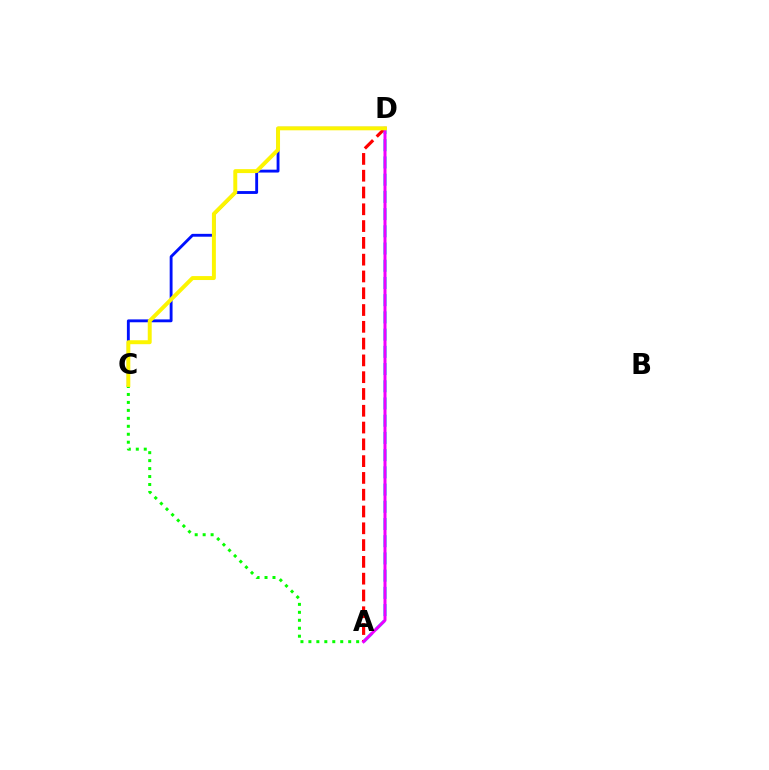{('A', 'C'): [{'color': '#08ff00', 'line_style': 'dotted', 'thickness': 2.16}], ('C', 'D'): [{'color': '#0010ff', 'line_style': 'solid', 'thickness': 2.06}, {'color': '#fcf500', 'line_style': 'solid', 'thickness': 2.84}], ('A', 'D'): [{'color': '#00fff6', 'line_style': 'dashed', 'thickness': 2.34}, {'color': '#ff0000', 'line_style': 'dashed', 'thickness': 2.28}, {'color': '#ee00ff', 'line_style': 'solid', 'thickness': 2.16}]}